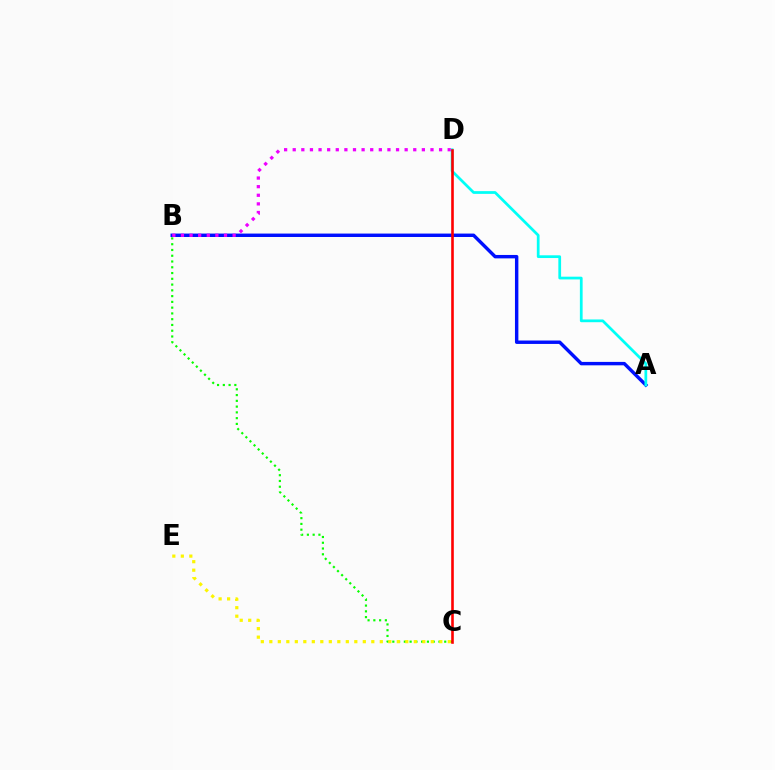{('A', 'B'): [{'color': '#0010ff', 'line_style': 'solid', 'thickness': 2.46}], ('B', 'C'): [{'color': '#08ff00', 'line_style': 'dotted', 'thickness': 1.57}], ('C', 'E'): [{'color': '#fcf500', 'line_style': 'dotted', 'thickness': 2.31}], ('A', 'D'): [{'color': '#00fff6', 'line_style': 'solid', 'thickness': 1.97}], ('C', 'D'): [{'color': '#ff0000', 'line_style': 'solid', 'thickness': 1.89}], ('B', 'D'): [{'color': '#ee00ff', 'line_style': 'dotted', 'thickness': 2.34}]}